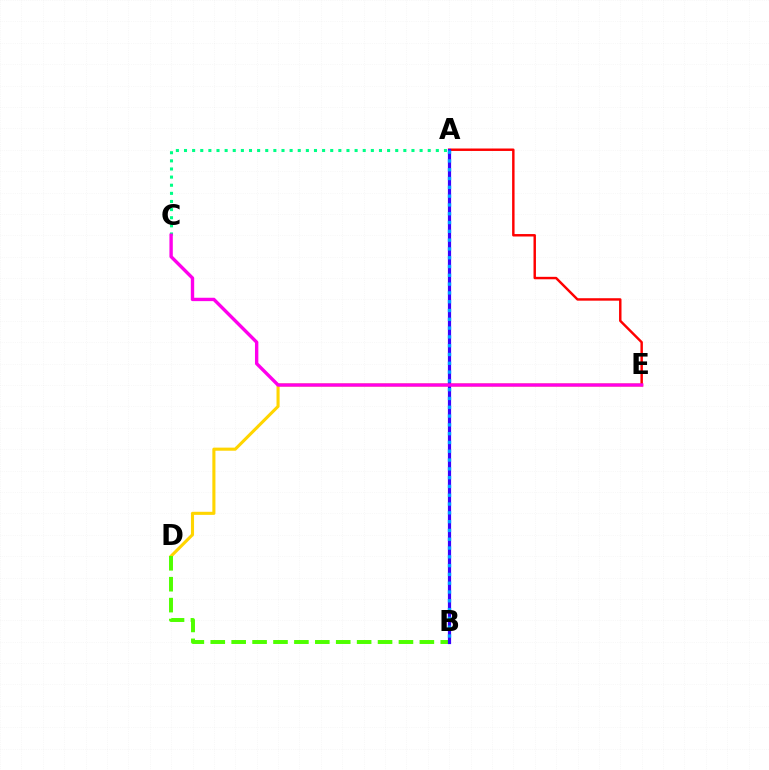{('D', 'E'): [{'color': '#ffd500', 'line_style': 'solid', 'thickness': 2.23}], ('A', 'C'): [{'color': '#00ff86', 'line_style': 'dotted', 'thickness': 2.21}], ('B', 'D'): [{'color': '#4fff00', 'line_style': 'dashed', 'thickness': 2.84}], ('A', 'E'): [{'color': '#ff0000', 'line_style': 'solid', 'thickness': 1.76}], ('A', 'B'): [{'color': '#3700ff', 'line_style': 'solid', 'thickness': 2.3}, {'color': '#009eff', 'line_style': 'dotted', 'thickness': 2.39}], ('C', 'E'): [{'color': '#ff00ed', 'line_style': 'solid', 'thickness': 2.43}]}